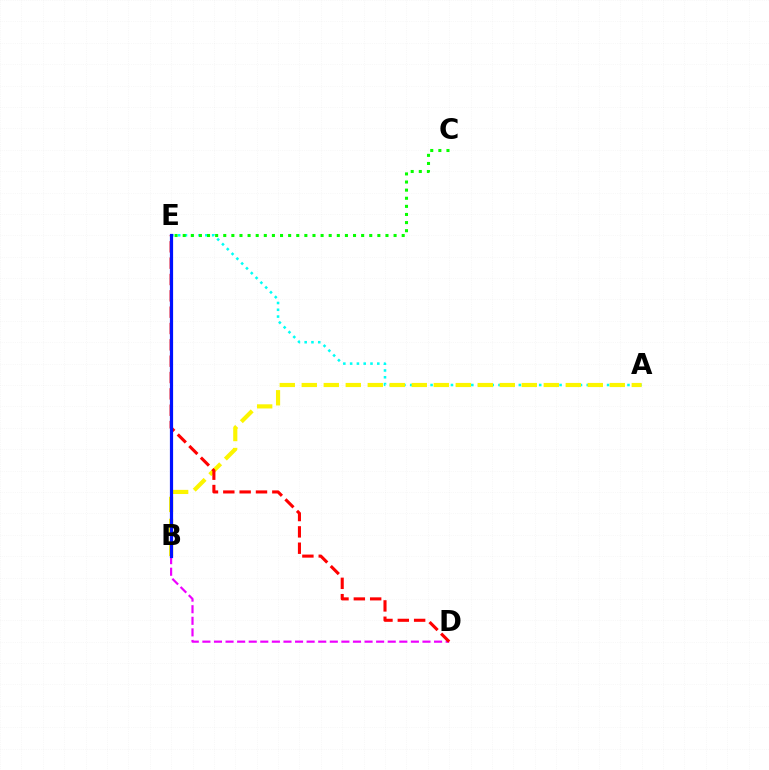{('A', 'E'): [{'color': '#00fff6', 'line_style': 'dotted', 'thickness': 1.84}], ('A', 'B'): [{'color': '#fcf500', 'line_style': 'dashed', 'thickness': 2.99}], ('B', 'D'): [{'color': '#ee00ff', 'line_style': 'dashed', 'thickness': 1.57}], ('D', 'E'): [{'color': '#ff0000', 'line_style': 'dashed', 'thickness': 2.22}], ('C', 'E'): [{'color': '#08ff00', 'line_style': 'dotted', 'thickness': 2.2}], ('B', 'E'): [{'color': '#0010ff', 'line_style': 'solid', 'thickness': 2.3}]}